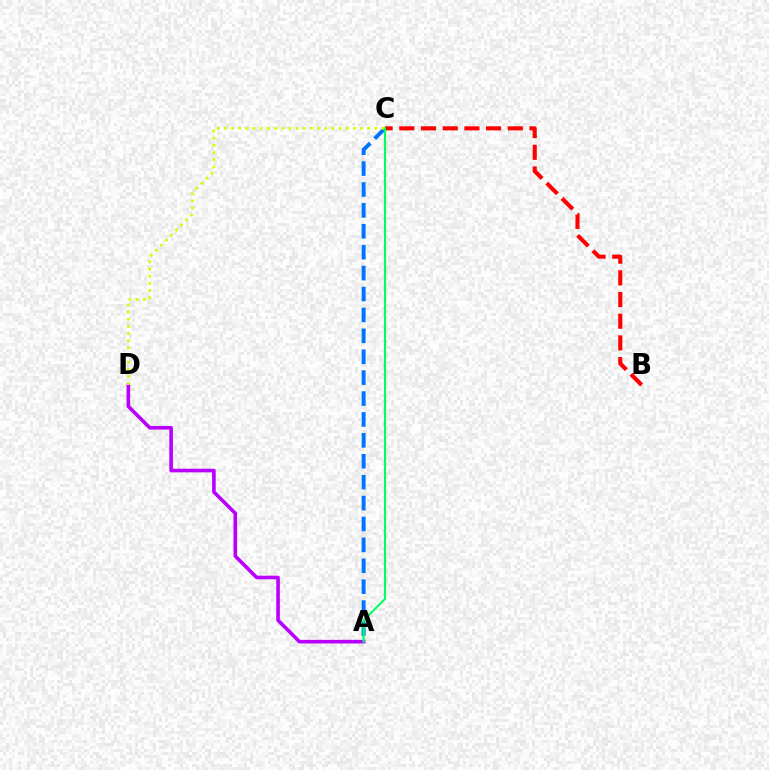{('A', 'C'): [{'color': '#0074ff', 'line_style': 'dashed', 'thickness': 2.84}, {'color': '#00ff5c', 'line_style': 'solid', 'thickness': 1.54}], ('A', 'D'): [{'color': '#b900ff', 'line_style': 'solid', 'thickness': 2.6}], ('C', 'D'): [{'color': '#d1ff00', 'line_style': 'dotted', 'thickness': 1.94}], ('B', 'C'): [{'color': '#ff0000', 'line_style': 'dashed', 'thickness': 2.95}]}